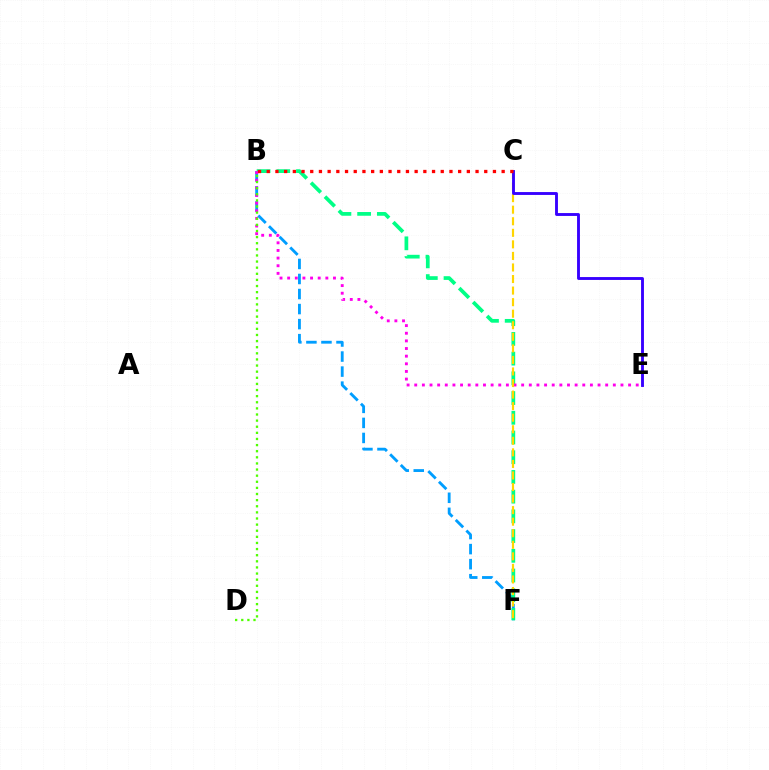{('B', 'F'): [{'color': '#009eff', 'line_style': 'dashed', 'thickness': 2.04}, {'color': '#00ff86', 'line_style': 'dashed', 'thickness': 2.68}], ('B', 'E'): [{'color': '#ff00ed', 'line_style': 'dotted', 'thickness': 2.08}], ('C', 'F'): [{'color': '#ffd500', 'line_style': 'dashed', 'thickness': 1.57}], ('C', 'E'): [{'color': '#3700ff', 'line_style': 'solid', 'thickness': 2.07}], ('B', 'D'): [{'color': '#4fff00', 'line_style': 'dotted', 'thickness': 1.66}], ('B', 'C'): [{'color': '#ff0000', 'line_style': 'dotted', 'thickness': 2.36}]}